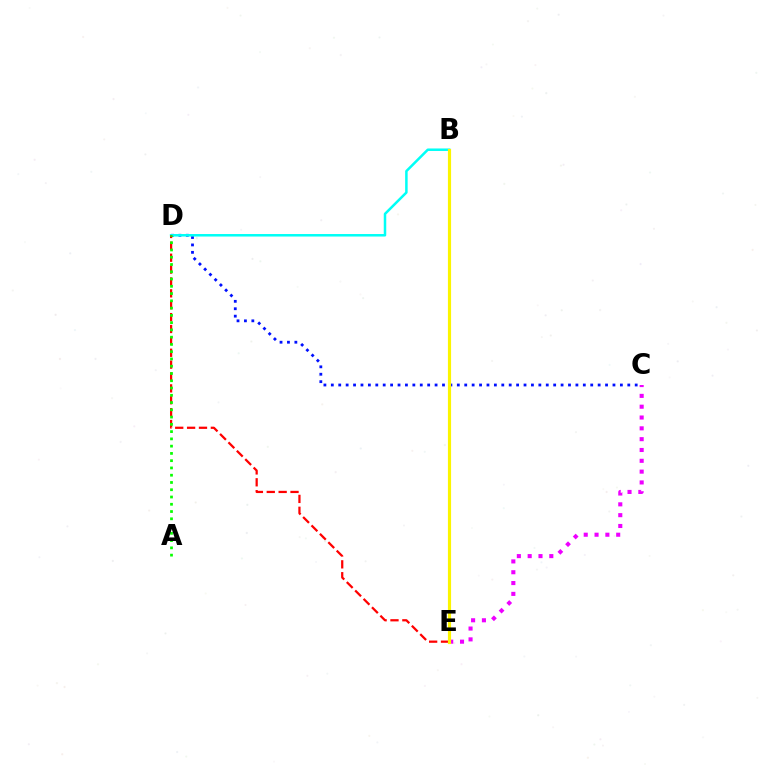{('C', 'D'): [{'color': '#0010ff', 'line_style': 'dotted', 'thickness': 2.01}], ('B', 'D'): [{'color': '#00fff6', 'line_style': 'solid', 'thickness': 1.81}], ('D', 'E'): [{'color': '#ff0000', 'line_style': 'dashed', 'thickness': 1.61}], ('C', 'E'): [{'color': '#ee00ff', 'line_style': 'dotted', 'thickness': 2.94}], ('A', 'D'): [{'color': '#08ff00', 'line_style': 'dotted', 'thickness': 1.97}], ('B', 'E'): [{'color': '#fcf500', 'line_style': 'solid', 'thickness': 2.28}]}